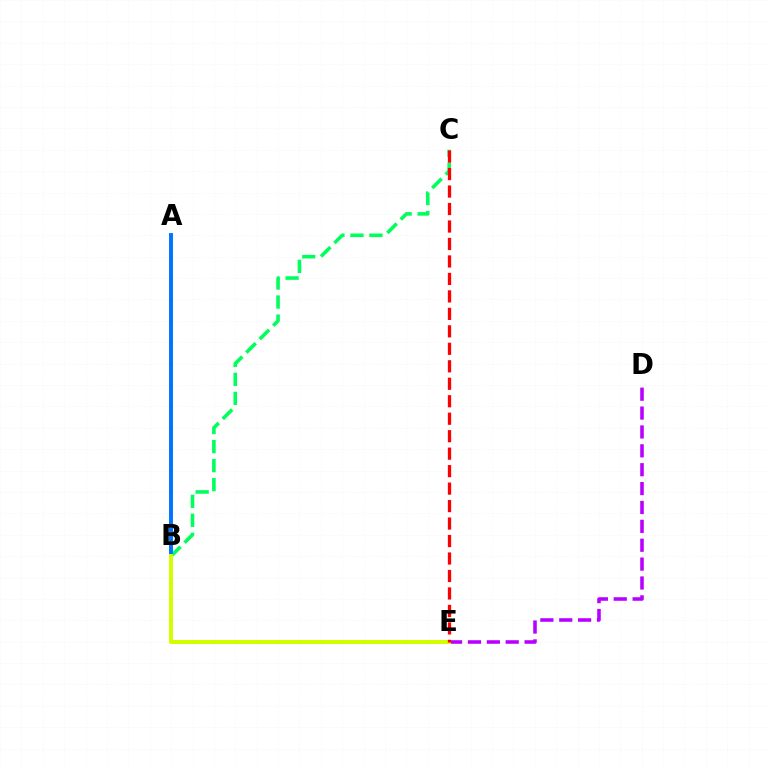{('B', 'C'): [{'color': '#00ff5c', 'line_style': 'dashed', 'thickness': 2.58}], ('A', 'B'): [{'color': '#0074ff', 'line_style': 'solid', 'thickness': 2.83}], ('D', 'E'): [{'color': '#b900ff', 'line_style': 'dashed', 'thickness': 2.56}], ('B', 'E'): [{'color': '#d1ff00', 'line_style': 'solid', 'thickness': 2.87}], ('C', 'E'): [{'color': '#ff0000', 'line_style': 'dashed', 'thickness': 2.37}]}